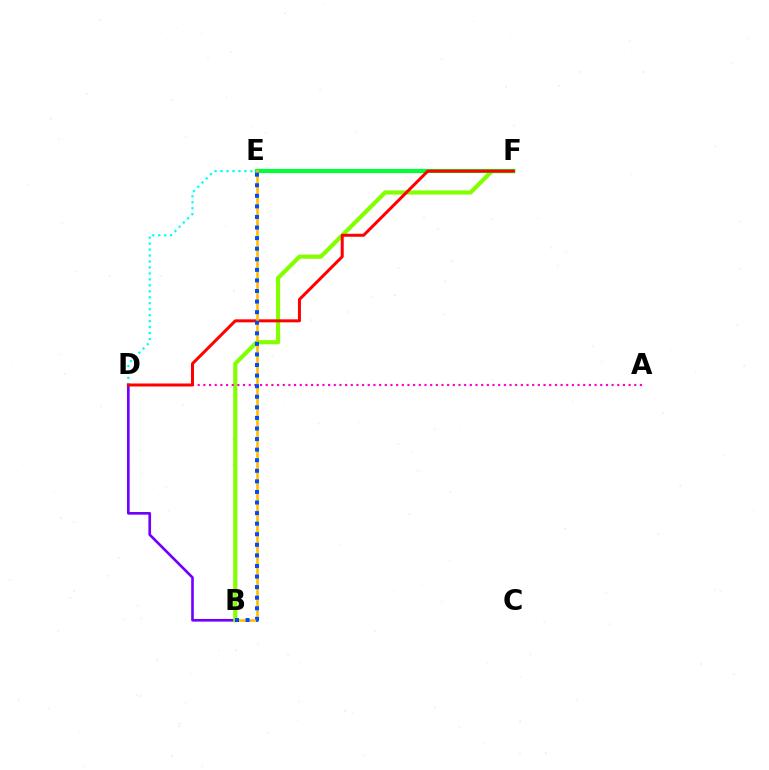{('B', 'D'): [{'color': '#7200ff', 'line_style': 'solid', 'thickness': 1.91}], ('B', 'F'): [{'color': '#84ff00', 'line_style': 'solid', 'thickness': 3.0}], ('D', 'E'): [{'color': '#00fff6', 'line_style': 'dotted', 'thickness': 1.62}], ('A', 'D'): [{'color': '#ff00cf', 'line_style': 'dotted', 'thickness': 1.54}], ('E', 'F'): [{'color': '#00ff39', 'line_style': 'solid', 'thickness': 3.0}], ('D', 'F'): [{'color': '#ff0000', 'line_style': 'solid', 'thickness': 2.16}], ('B', 'E'): [{'color': '#ffbd00', 'line_style': 'solid', 'thickness': 1.89}, {'color': '#004bff', 'line_style': 'dotted', 'thickness': 2.87}]}